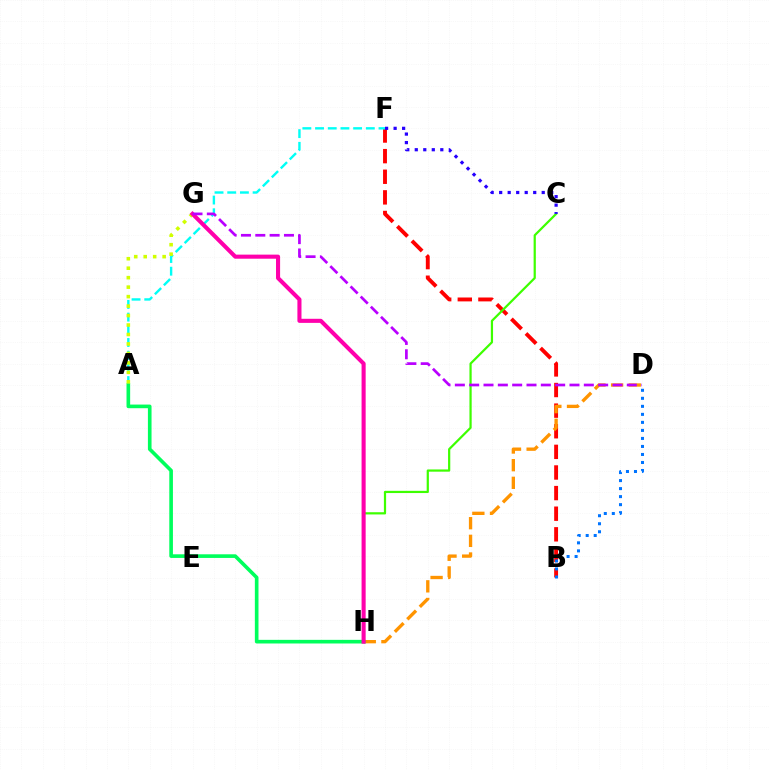{('B', 'F'): [{'color': '#ff0000', 'line_style': 'dashed', 'thickness': 2.8}], ('B', 'D'): [{'color': '#0074ff', 'line_style': 'dotted', 'thickness': 2.18}], ('C', 'H'): [{'color': '#3dff00', 'line_style': 'solid', 'thickness': 1.6}], ('D', 'H'): [{'color': '#ff9400', 'line_style': 'dashed', 'thickness': 2.4}], ('A', 'F'): [{'color': '#00fff6', 'line_style': 'dashed', 'thickness': 1.72}], ('A', 'H'): [{'color': '#00ff5c', 'line_style': 'solid', 'thickness': 2.62}], ('A', 'G'): [{'color': '#d1ff00', 'line_style': 'dotted', 'thickness': 2.57}], ('C', 'F'): [{'color': '#2500ff', 'line_style': 'dotted', 'thickness': 2.31}], ('G', 'H'): [{'color': '#ff00ac', 'line_style': 'solid', 'thickness': 2.94}], ('D', 'G'): [{'color': '#b900ff', 'line_style': 'dashed', 'thickness': 1.95}]}